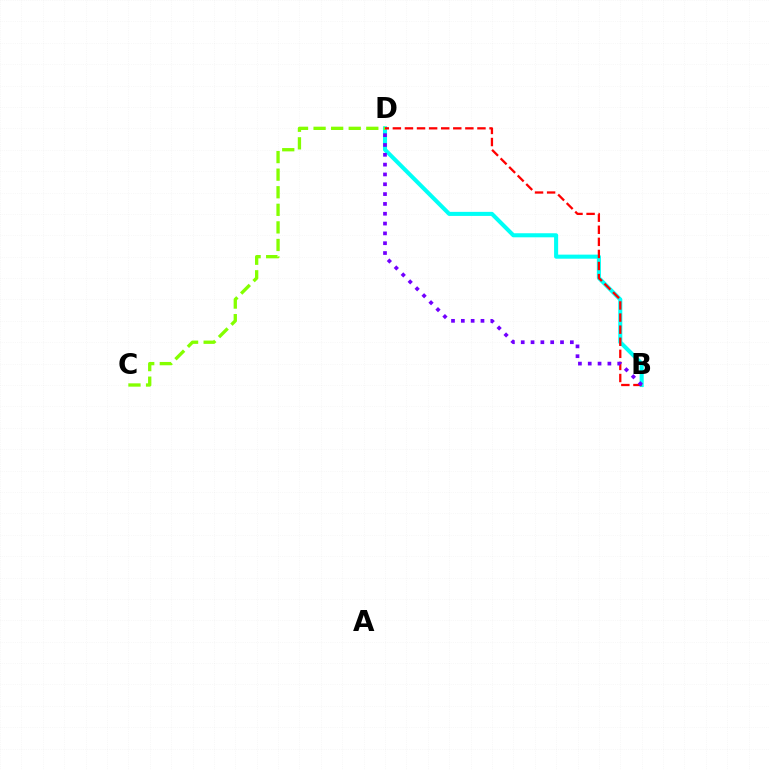{('B', 'D'): [{'color': '#00fff6', 'line_style': 'solid', 'thickness': 2.93}, {'color': '#ff0000', 'line_style': 'dashed', 'thickness': 1.64}, {'color': '#7200ff', 'line_style': 'dotted', 'thickness': 2.67}], ('C', 'D'): [{'color': '#84ff00', 'line_style': 'dashed', 'thickness': 2.39}]}